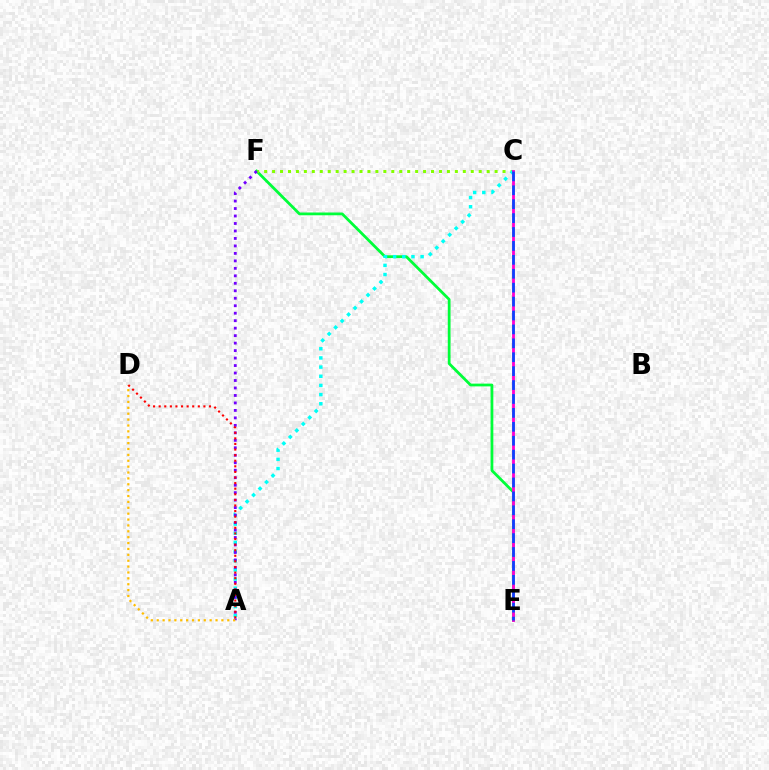{('E', 'F'): [{'color': '#00ff39', 'line_style': 'solid', 'thickness': 1.99}], ('C', 'F'): [{'color': '#84ff00', 'line_style': 'dotted', 'thickness': 2.16}], ('A', 'C'): [{'color': '#00fff6', 'line_style': 'dotted', 'thickness': 2.49}], ('A', 'F'): [{'color': '#7200ff', 'line_style': 'dotted', 'thickness': 2.03}], ('C', 'E'): [{'color': '#ff00cf', 'line_style': 'solid', 'thickness': 2.04}, {'color': '#004bff', 'line_style': 'dashed', 'thickness': 1.89}], ('A', 'D'): [{'color': '#ffbd00', 'line_style': 'dotted', 'thickness': 1.6}, {'color': '#ff0000', 'line_style': 'dotted', 'thickness': 1.52}]}